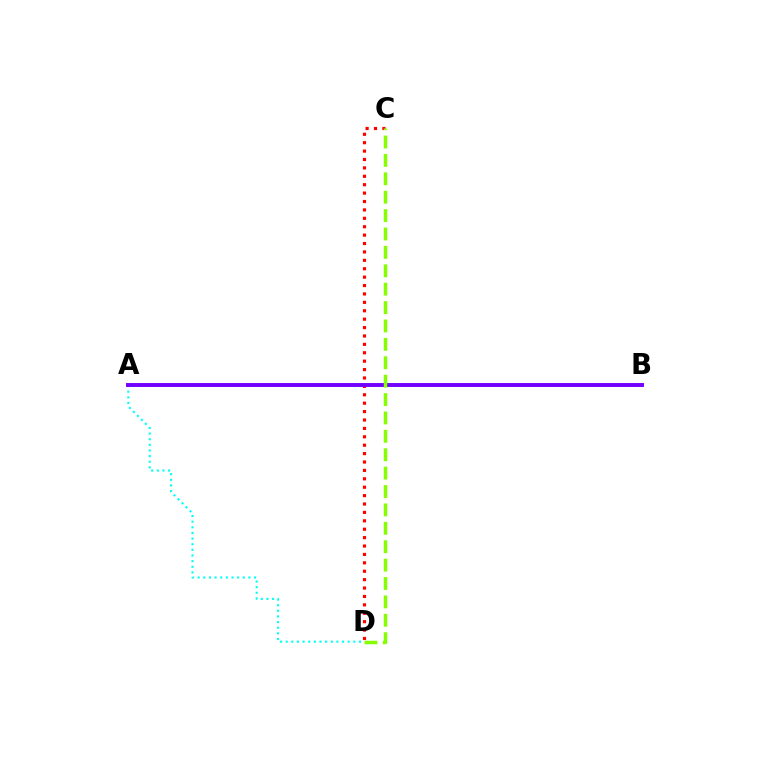{('A', 'D'): [{'color': '#00fff6', 'line_style': 'dotted', 'thickness': 1.53}], ('C', 'D'): [{'color': '#ff0000', 'line_style': 'dotted', 'thickness': 2.28}, {'color': '#84ff00', 'line_style': 'dashed', 'thickness': 2.5}], ('A', 'B'): [{'color': '#7200ff', 'line_style': 'solid', 'thickness': 2.82}]}